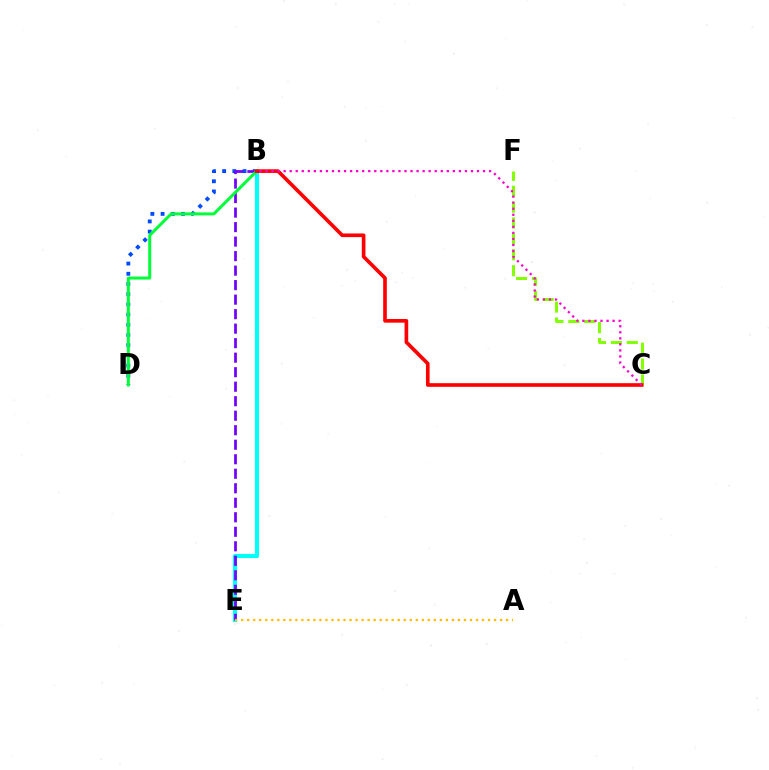{('B', 'D'): [{'color': '#004bff', 'line_style': 'dotted', 'thickness': 2.77}, {'color': '#00ff39', 'line_style': 'solid', 'thickness': 2.16}], ('B', 'E'): [{'color': '#00fff6', 'line_style': 'solid', 'thickness': 2.98}, {'color': '#7200ff', 'line_style': 'dashed', 'thickness': 1.97}], ('C', 'F'): [{'color': '#84ff00', 'line_style': 'dashed', 'thickness': 2.16}], ('B', 'C'): [{'color': '#ff0000', 'line_style': 'solid', 'thickness': 2.62}, {'color': '#ff00cf', 'line_style': 'dotted', 'thickness': 1.64}], ('A', 'E'): [{'color': '#ffbd00', 'line_style': 'dotted', 'thickness': 1.64}]}